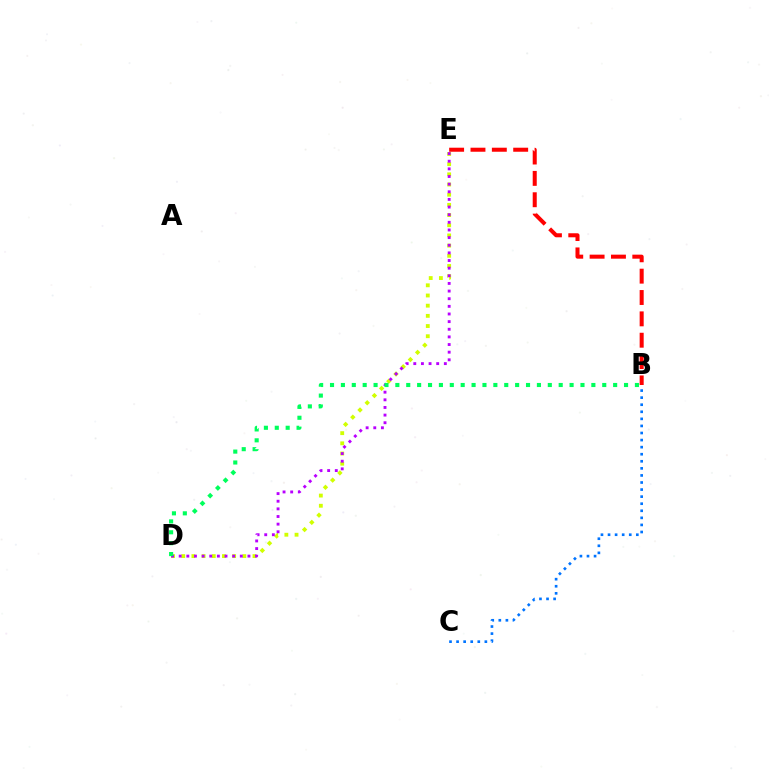{('B', 'E'): [{'color': '#ff0000', 'line_style': 'dashed', 'thickness': 2.9}], ('D', 'E'): [{'color': '#d1ff00', 'line_style': 'dotted', 'thickness': 2.77}, {'color': '#b900ff', 'line_style': 'dotted', 'thickness': 2.08}], ('B', 'C'): [{'color': '#0074ff', 'line_style': 'dotted', 'thickness': 1.92}], ('B', 'D'): [{'color': '#00ff5c', 'line_style': 'dotted', 'thickness': 2.96}]}